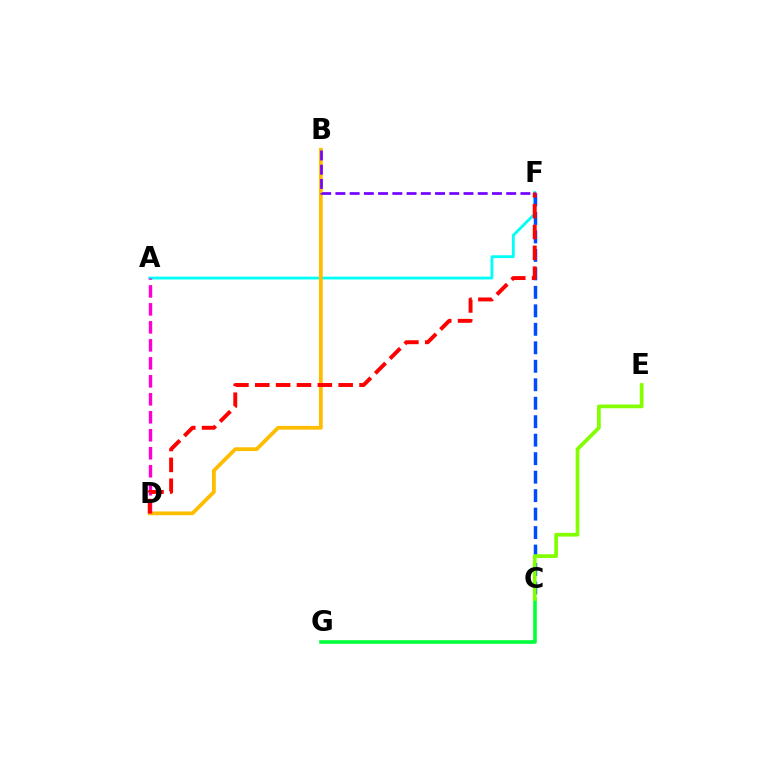{('A', 'F'): [{'color': '#00fff6', 'line_style': 'solid', 'thickness': 2.01}], ('B', 'D'): [{'color': '#ffbd00', 'line_style': 'solid', 'thickness': 2.72}], ('A', 'D'): [{'color': '#ff00cf', 'line_style': 'dashed', 'thickness': 2.44}], ('C', 'G'): [{'color': '#00ff39', 'line_style': 'solid', 'thickness': 2.59}], ('C', 'F'): [{'color': '#004bff', 'line_style': 'dashed', 'thickness': 2.51}], ('D', 'F'): [{'color': '#ff0000', 'line_style': 'dashed', 'thickness': 2.83}], ('C', 'E'): [{'color': '#84ff00', 'line_style': 'solid', 'thickness': 2.69}], ('B', 'F'): [{'color': '#7200ff', 'line_style': 'dashed', 'thickness': 1.93}]}